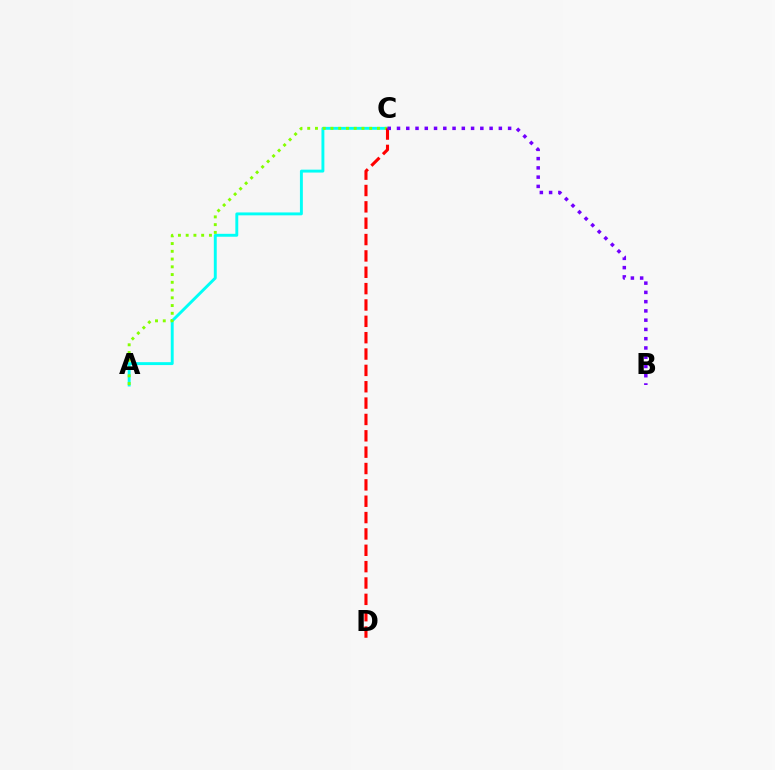{('A', 'C'): [{'color': '#00fff6', 'line_style': 'solid', 'thickness': 2.1}, {'color': '#84ff00', 'line_style': 'dotted', 'thickness': 2.11}], ('C', 'D'): [{'color': '#ff0000', 'line_style': 'dashed', 'thickness': 2.22}], ('B', 'C'): [{'color': '#7200ff', 'line_style': 'dotted', 'thickness': 2.52}]}